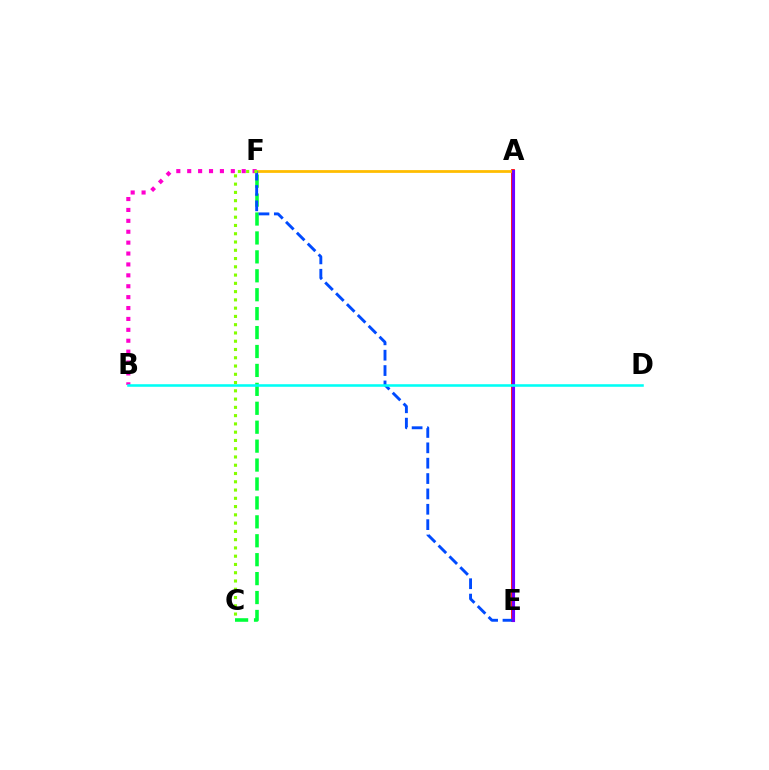{('A', 'E'): [{'color': '#ff0000', 'line_style': 'solid', 'thickness': 2.7}, {'color': '#7200ff', 'line_style': 'solid', 'thickness': 2.25}], ('C', 'F'): [{'color': '#00ff39', 'line_style': 'dashed', 'thickness': 2.57}, {'color': '#84ff00', 'line_style': 'dotted', 'thickness': 2.25}], ('A', 'F'): [{'color': '#ffbd00', 'line_style': 'solid', 'thickness': 1.99}], ('E', 'F'): [{'color': '#004bff', 'line_style': 'dashed', 'thickness': 2.09}], ('B', 'F'): [{'color': '#ff00cf', 'line_style': 'dotted', 'thickness': 2.96}], ('B', 'D'): [{'color': '#00fff6', 'line_style': 'solid', 'thickness': 1.85}]}